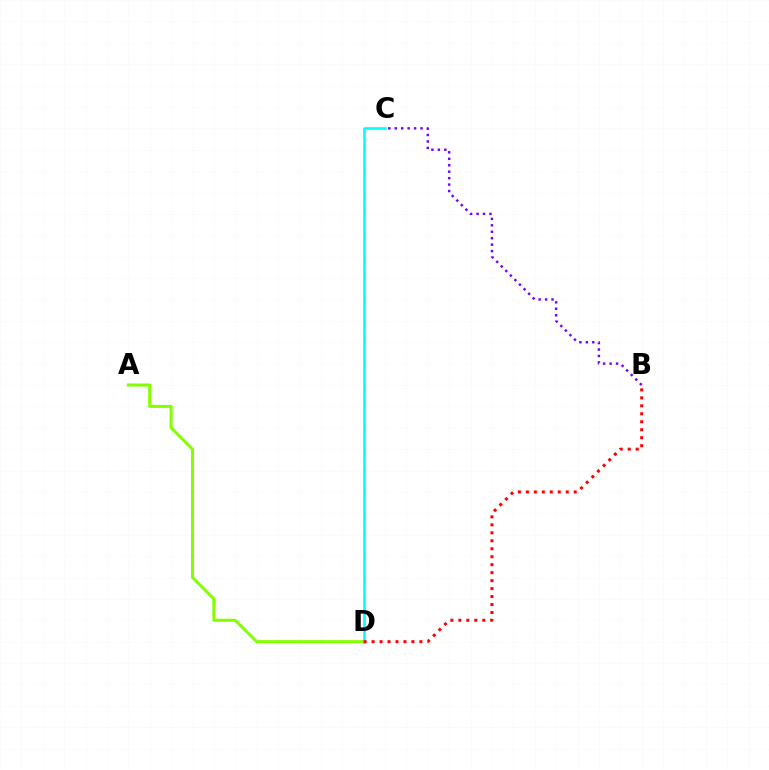{('B', 'C'): [{'color': '#7200ff', 'line_style': 'dotted', 'thickness': 1.75}], ('A', 'D'): [{'color': '#84ff00', 'line_style': 'solid', 'thickness': 2.19}], ('C', 'D'): [{'color': '#00fff6', 'line_style': 'solid', 'thickness': 1.88}], ('B', 'D'): [{'color': '#ff0000', 'line_style': 'dotted', 'thickness': 2.17}]}